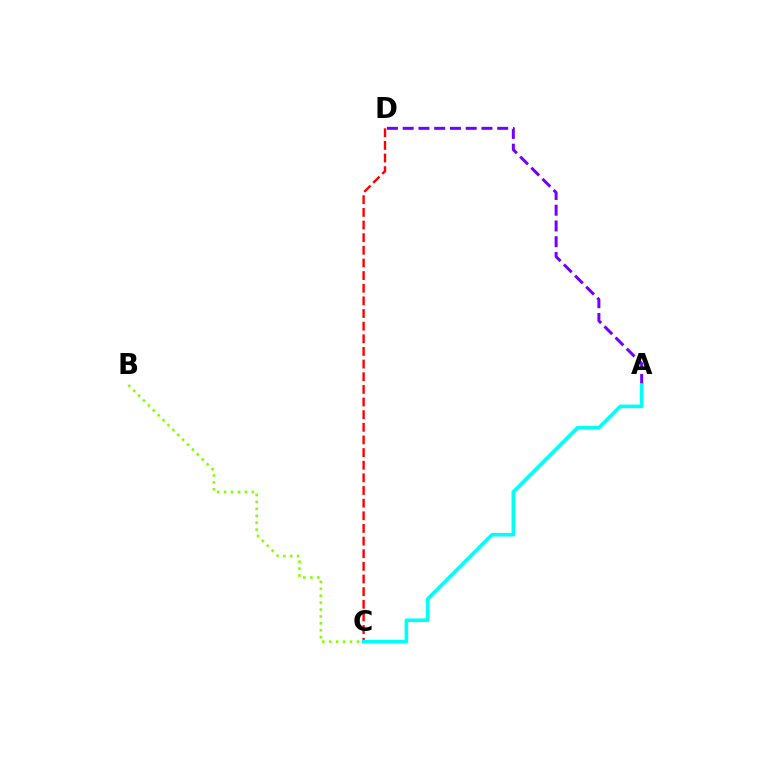{('B', 'C'): [{'color': '#84ff00', 'line_style': 'dotted', 'thickness': 1.88}], ('C', 'D'): [{'color': '#ff0000', 'line_style': 'dashed', 'thickness': 1.72}], ('A', 'D'): [{'color': '#7200ff', 'line_style': 'dashed', 'thickness': 2.14}], ('A', 'C'): [{'color': '#00fff6', 'line_style': 'solid', 'thickness': 2.61}]}